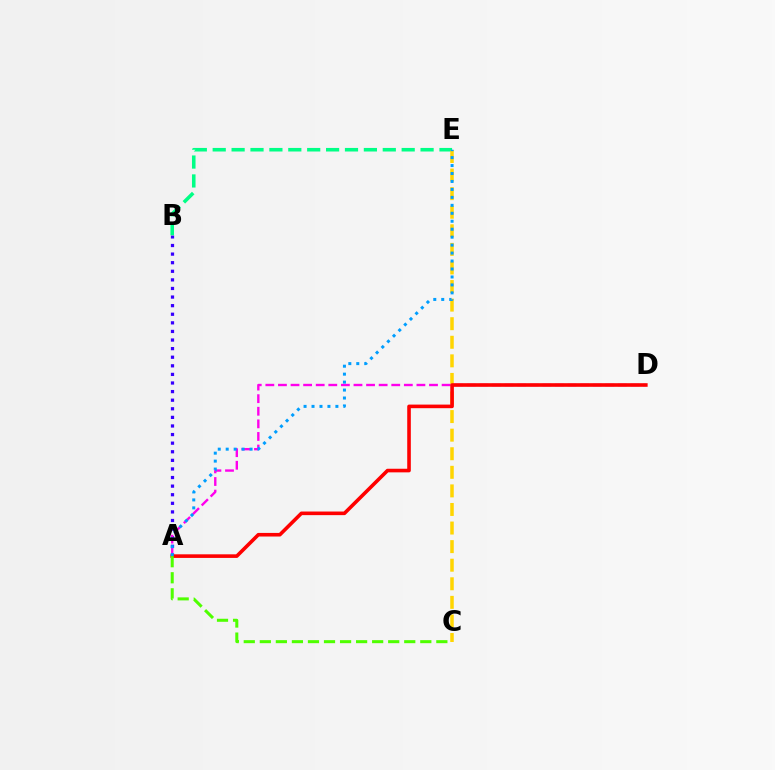{('A', 'B'): [{'color': '#3700ff', 'line_style': 'dotted', 'thickness': 2.33}], ('B', 'E'): [{'color': '#00ff86', 'line_style': 'dashed', 'thickness': 2.57}], ('C', 'E'): [{'color': '#ffd500', 'line_style': 'dashed', 'thickness': 2.52}], ('A', 'D'): [{'color': '#ff00ed', 'line_style': 'dashed', 'thickness': 1.71}, {'color': '#ff0000', 'line_style': 'solid', 'thickness': 2.59}], ('A', 'E'): [{'color': '#009eff', 'line_style': 'dotted', 'thickness': 2.16}], ('A', 'C'): [{'color': '#4fff00', 'line_style': 'dashed', 'thickness': 2.18}]}